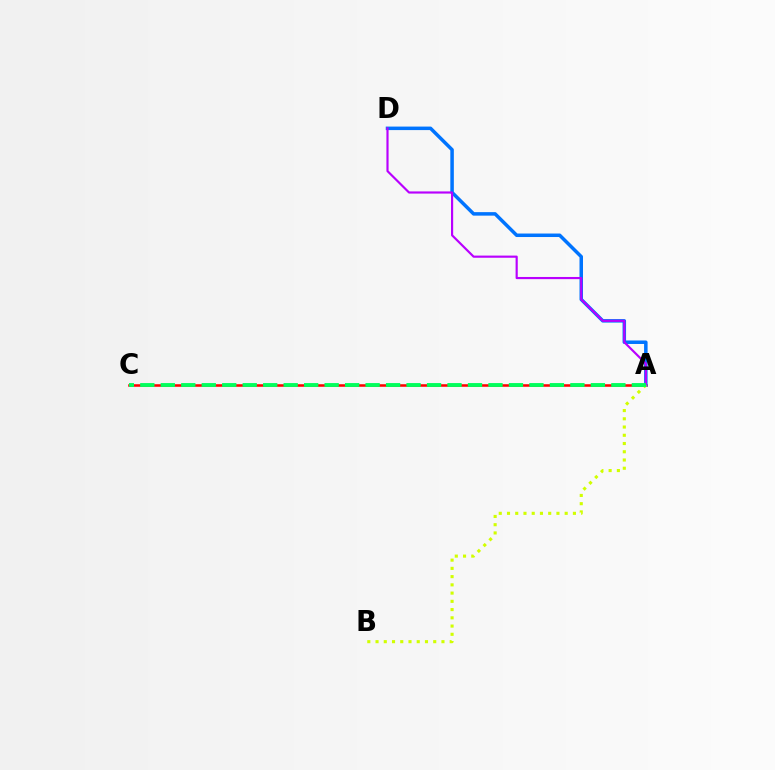{('A', 'C'): [{'color': '#ff0000', 'line_style': 'solid', 'thickness': 1.83}, {'color': '#00ff5c', 'line_style': 'dashed', 'thickness': 2.78}], ('A', 'D'): [{'color': '#0074ff', 'line_style': 'solid', 'thickness': 2.52}, {'color': '#b900ff', 'line_style': 'solid', 'thickness': 1.56}], ('A', 'B'): [{'color': '#d1ff00', 'line_style': 'dotted', 'thickness': 2.24}]}